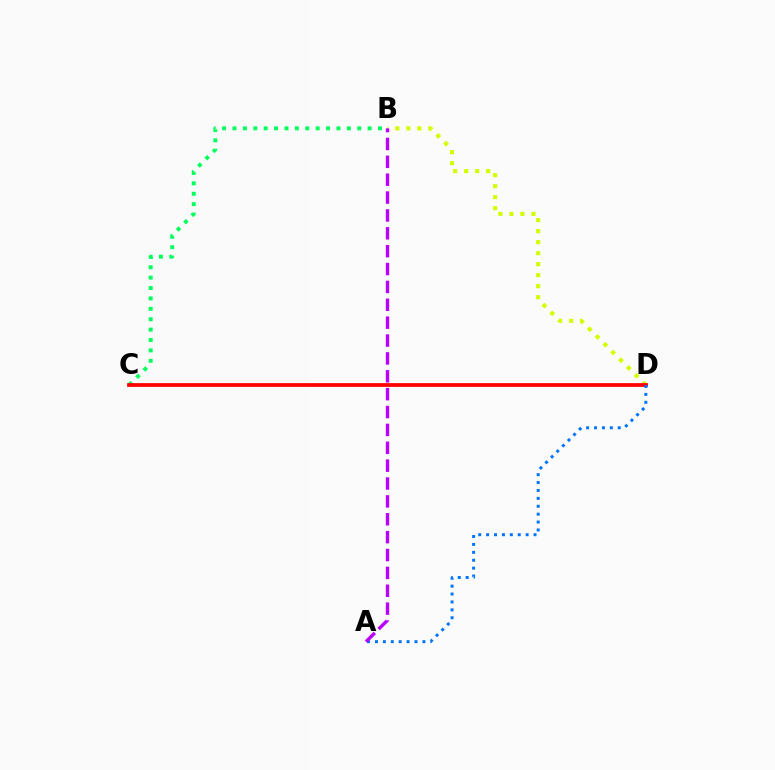{('B', 'D'): [{'color': '#d1ff00', 'line_style': 'dotted', 'thickness': 2.99}], ('B', 'C'): [{'color': '#00ff5c', 'line_style': 'dotted', 'thickness': 2.82}], ('C', 'D'): [{'color': '#ff0000', 'line_style': 'solid', 'thickness': 2.7}], ('A', 'D'): [{'color': '#0074ff', 'line_style': 'dotted', 'thickness': 2.15}], ('A', 'B'): [{'color': '#b900ff', 'line_style': 'dashed', 'thickness': 2.43}]}